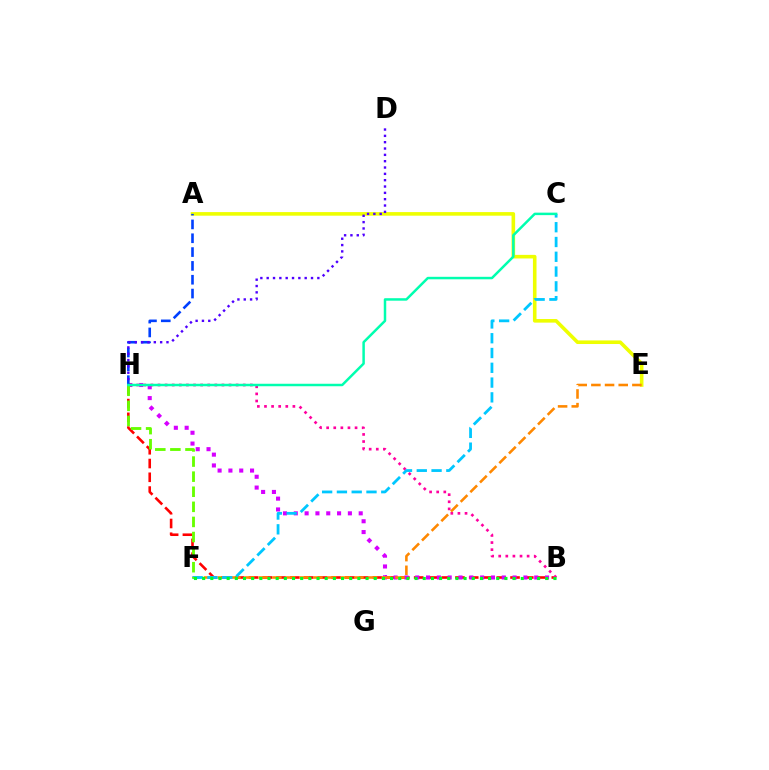{('B', 'H'): [{'color': '#ff0000', 'line_style': 'dashed', 'thickness': 1.87}, {'color': '#d600ff', 'line_style': 'dotted', 'thickness': 2.94}, {'color': '#ff00a0', 'line_style': 'dotted', 'thickness': 1.93}], ('A', 'E'): [{'color': '#eeff00', 'line_style': 'solid', 'thickness': 2.59}], ('E', 'F'): [{'color': '#ff8800', 'line_style': 'dashed', 'thickness': 1.86}], ('C', 'F'): [{'color': '#00c7ff', 'line_style': 'dashed', 'thickness': 2.01}], ('A', 'H'): [{'color': '#003fff', 'line_style': 'dashed', 'thickness': 1.88}], ('D', 'H'): [{'color': '#4f00ff', 'line_style': 'dotted', 'thickness': 1.72}], ('F', 'H'): [{'color': '#66ff00', 'line_style': 'dashed', 'thickness': 2.05}], ('B', 'F'): [{'color': '#00ff27', 'line_style': 'dotted', 'thickness': 2.22}], ('C', 'H'): [{'color': '#00ffaf', 'line_style': 'solid', 'thickness': 1.79}]}